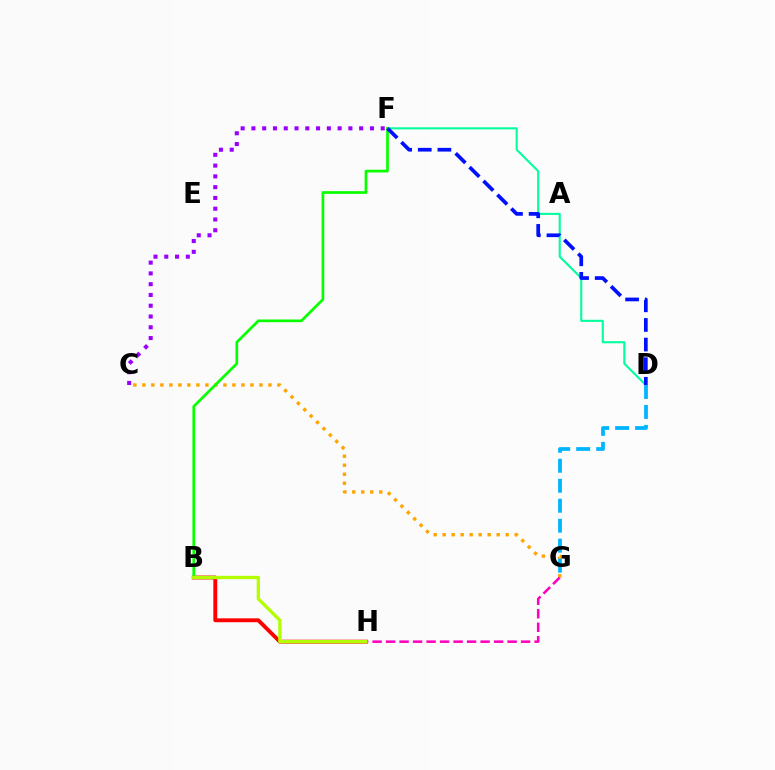{('C', 'F'): [{'color': '#9b00ff', 'line_style': 'dotted', 'thickness': 2.93}], ('D', 'F'): [{'color': '#00ff9d', 'line_style': 'solid', 'thickness': 1.51}, {'color': '#0010ff', 'line_style': 'dashed', 'thickness': 2.66}], ('C', 'G'): [{'color': '#ffa500', 'line_style': 'dotted', 'thickness': 2.45}], ('G', 'H'): [{'color': '#ff00bd', 'line_style': 'dashed', 'thickness': 1.83}], ('B', 'H'): [{'color': '#ff0000', 'line_style': 'solid', 'thickness': 2.79}, {'color': '#b3ff00', 'line_style': 'solid', 'thickness': 2.39}], ('B', 'F'): [{'color': '#08ff00', 'line_style': 'solid', 'thickness': 1.95}], ('D', 'G'): [{'color': '#00b5ff', 'line_style': 'dashed', 'thickness': 2.71}]}